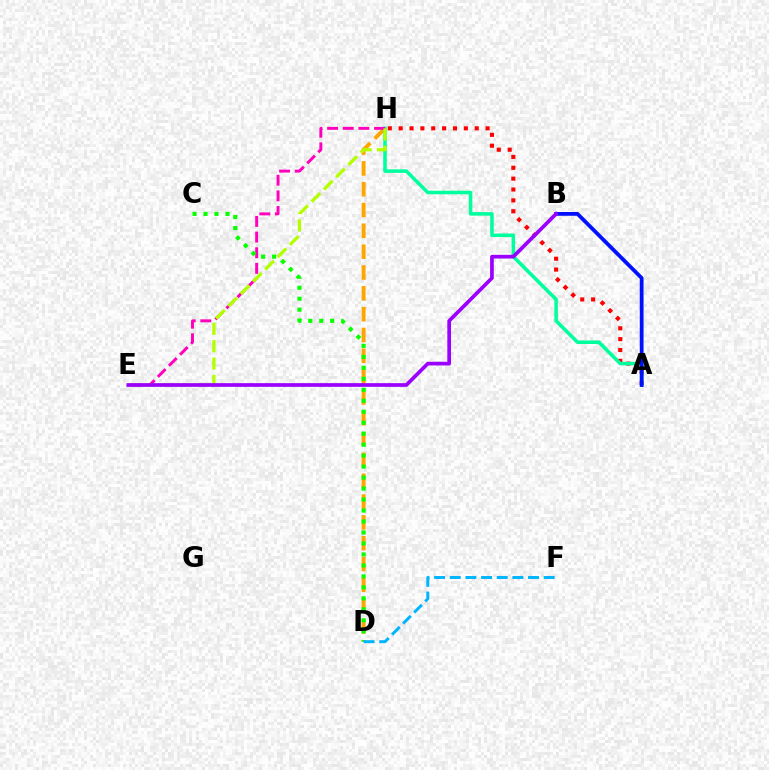{('A', 'H'): [{'color': '#ff0000', 'line_style': 'dotted', 'thickness': 2.95}, {'color': '#00ff9d', 'line_style': 'solid', 'thickness': 2.55}], ('D', 'H'): [{'color': '#ffa500', 'line_style': 'dashed', 'thickness': 2.83}], ('E', 'H'): [{'color': '#ff00bd', 'line_style': 'dashed', 'thickness': 2.13}, {'color': '#b3ff00', 'line_style': 'dashed', 'thickness': 2.36}], ('C', 'D'): [{'color': '#08ff00', 'line_style': 'dotted', 'thickness': 2.98}], ('D', 'F'): [{'color': '#00b5ff', 'line_style': 'dashed', 'thickness': 2.13}], ('A', 'B'): [{'color': '#0010ff', 'line_style': 'solid', 'thickness': 2.72}], ('B', 'E'): [{'color': '#9b00ff', 'line_style': 'solid', 'thickness': 2.66}]}